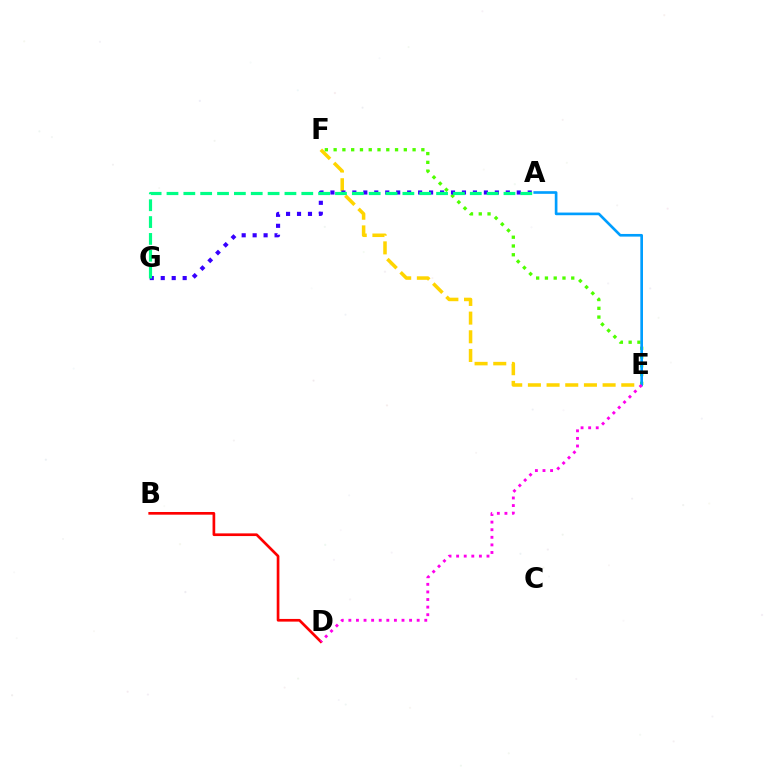{('E', 'F'): [{'color': '#ffd500', 'line_style': 'dashed', 'thickness': 2.54}, {'color': '#4fff00', 'line_style': 'dotted', 'thickness': 2.38}], ('A', 'E'): [{'color': '#009eff', 'line_style': 'solid', 'thickness': 1.91}], ('A', 'G'): [{'color': '#3700ff', 'line_style': 'dotted', 'thickness': 2.98}, {'color': '#00ff86', 'line_style': 'dashed', 'thickness': 2.29}], ('B', 'D'): [{'color': '#ff0000', 'line_style': 'solid', 'thickness': 1.93}], ('D', 'E'): [{'color': '#ff00ed', 'line_style': 'dotted', 'thickness': 2.06}]}